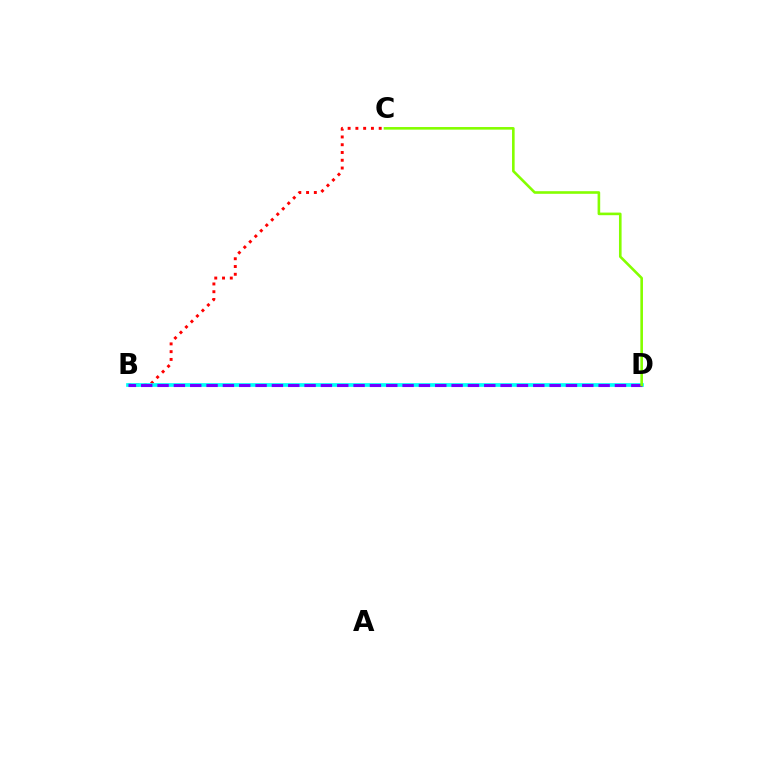{('B', 'C'): [{'color': '#ff0000', 'line_style': 'dotted', 'thickness': 2.11}], ('B', 'D'): [{'color': '#00fff6', 'line_style': 'solid', 'thickness': 2.66}, {'color': '#7200ff', 'line_style': 'dashed', 'thickness': 2.22}], ('C', 'D'): [{'color': '#84ff00', 'line_style': 'solid', 'thickness': 1.88}]}